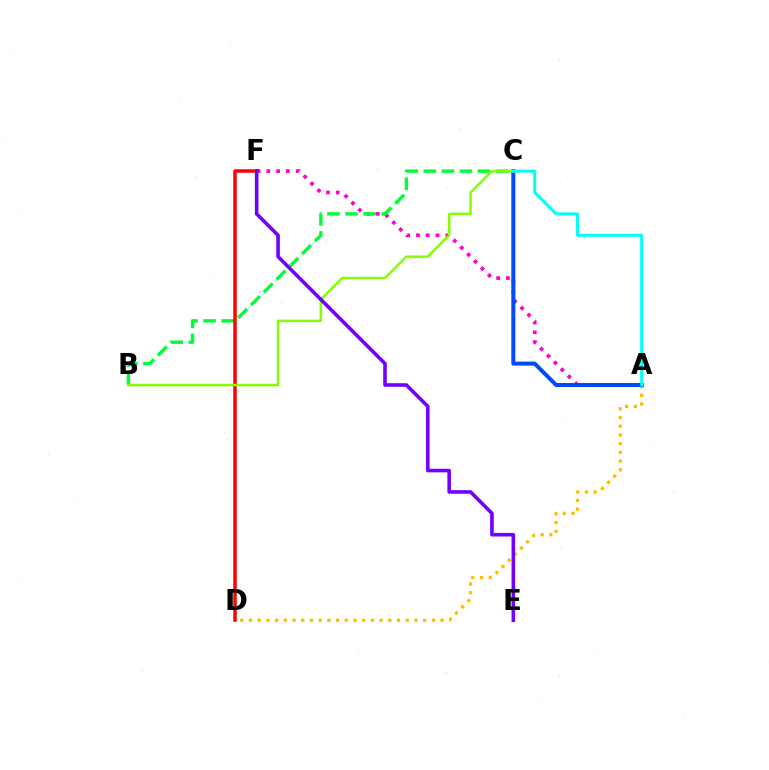{('A', 'F'): [{'color': '#ff00cf', 'line_style': 'dotted', 'thickness': 2.66}], ('A', 'D'): [{'color': '#ffbd00', 'line_style': 'dotted', 'thickness': 2.37}], ('B', 'C'): [{'color': '#00ff39', 'line_style': 'dashed', 'thickness': 2.46}, {'color': '#84ff00', 'line_style': 'solid', 'thickness': 1.81}], ('D', 'F'): [{'color': '#ff0000', 'line_style': 'solid', 'thickness': 2.53}], ('A', 'C'): [{'color': '#004bff', 'line_style': 'solid', 'thickness': 2.9}, {'color': '#00fff6', 'line_style': 'solid', 'thickness': 2.14}], ('E', 'F'): [{'color': '#7200ff', 'line_style': 'solid', 'thickness': 2.58}]}